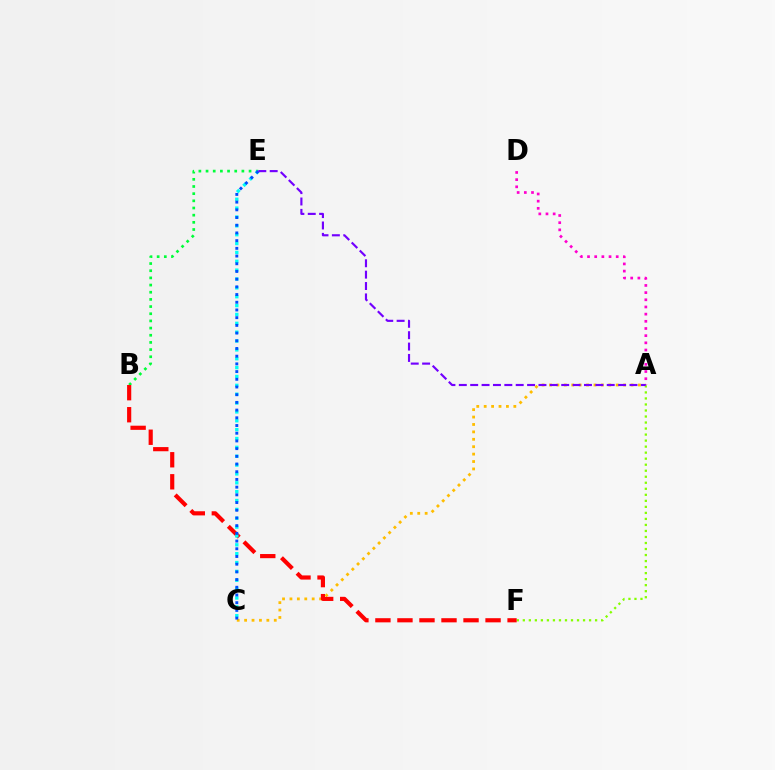{('A', 'D'): [{'color': '#ff00cf', 'line_style': 'dotted', 'thickness': 1.95}], ('A', 'F'): [{'color': '#84ff00', 'line_style': 'dotted', 'thickness': 1.64}], ('B', 'E'): [{'color': '#00ff39', 'line_style': 'dotted', 'thickness': 1.95}], ('A', 'C'): [{'color': '#ffbd00', 'line_style': 'dotted', 'thickness': 2.01}], ('B', 'F'): [{'color': '#ff0000', 'line_style': 'dashed', 'thickness': 2.99}], ('C', 'E'): [{'color': '#00fff6', 'line_style': 'dotted', 'thickness': 2.41}, {'color': '#004bff', 'line_style': 'dotted', 'thickness': 2.09}], ('A', 'E'): [{'color': '#7200ff', 'line_style': 'dashed', 'thickness': 1.55}]}